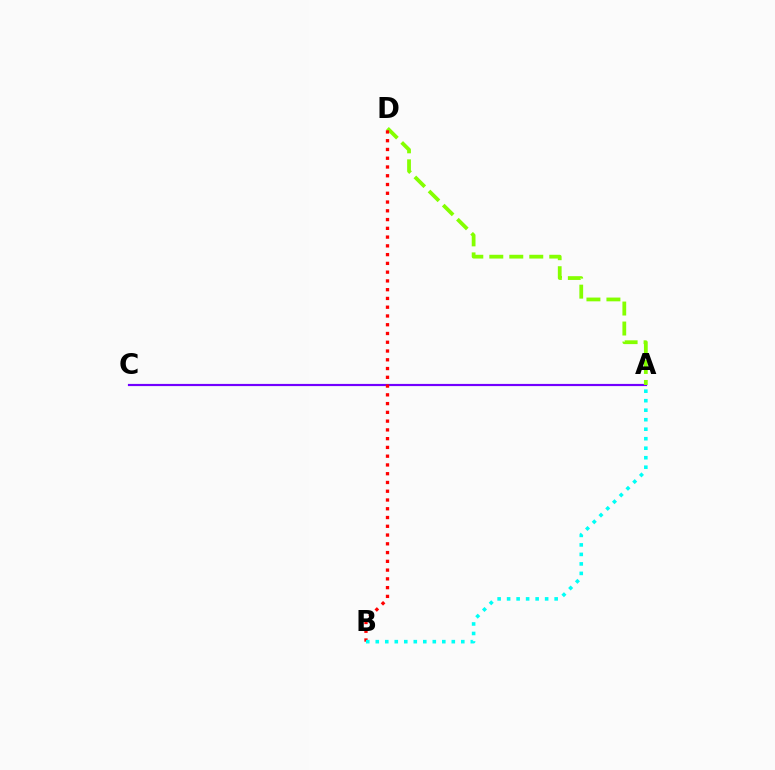{('A', 'C'): [{'color': '#7200ff', 'line_style': 'solid', 'thickness': 1.57}], ('A', 'D'): [{'color': '#84ff00', 'line_style': 'dashed', 'thickness': 2.72}], ('B', 'D'): [{'color': '#ff0000', 'line_style': 'dotted', 'thickness': 2.38}], ('A', 'B'): [{'color': '#00fff6', 'line_style': 'dotted', 'thickness': 2.58}]}